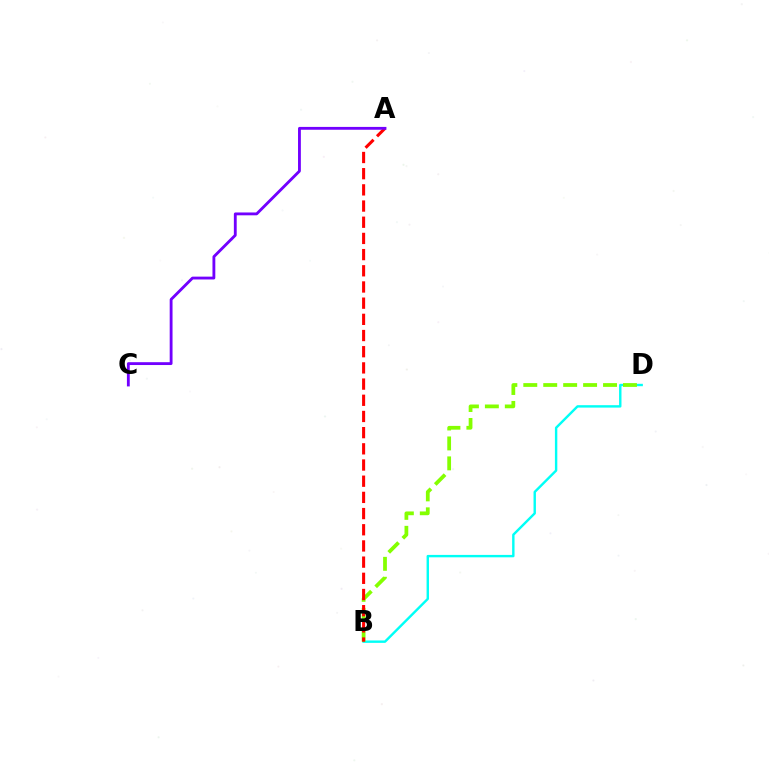{('B', 'D'): [{'color': '#00fff6', 'line_style': 'solid', 'thickness': 1.73}, {'color': '#84ff00', 'line_style': 'dashed', 'thickness': 2.71}], ('A', 'B'): [{'color': '#ff0000', 'line_style': 'dashed', 'thickness': 2.2}], ('A', 'C'): [{'color': '#7200ff', 'line_style': 'solid', 'thickness': 2.04}]}